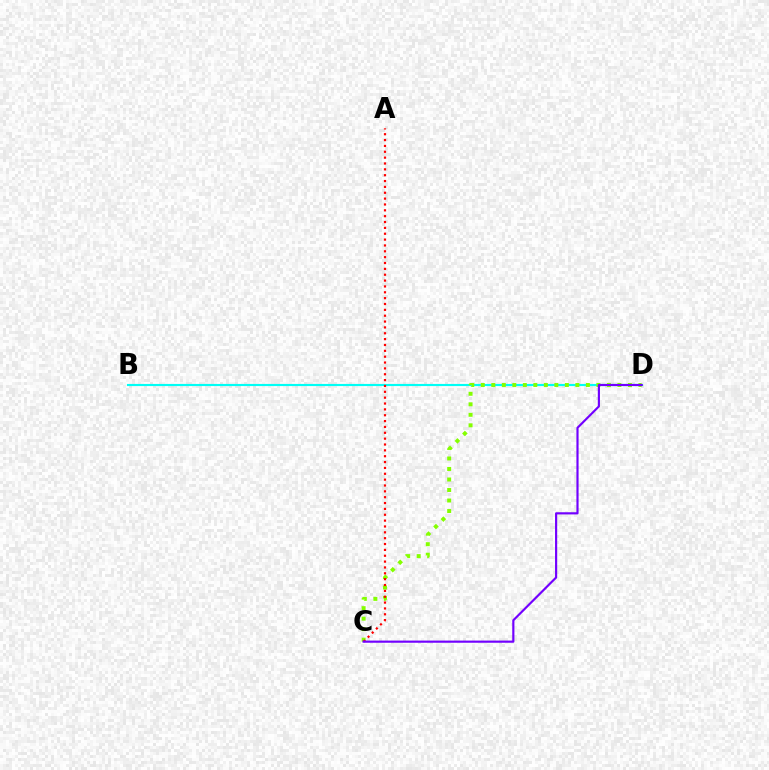{('B', 'D'): [{'color': '#00fff6', 'line_style': 'solid', 'thickness': 1.55}], ('C', 'D'): [{'color': '#84ff00', 'line_style': 'dotted', 'thickness': 2.86}, {'color': '#7200ff', 'line_style': 'solid', 'thickness': 1.56}], ('A', 'C'): [{'color': '#ff0000', 'line_style': 'dotted', 'thickness': 1.59}]}